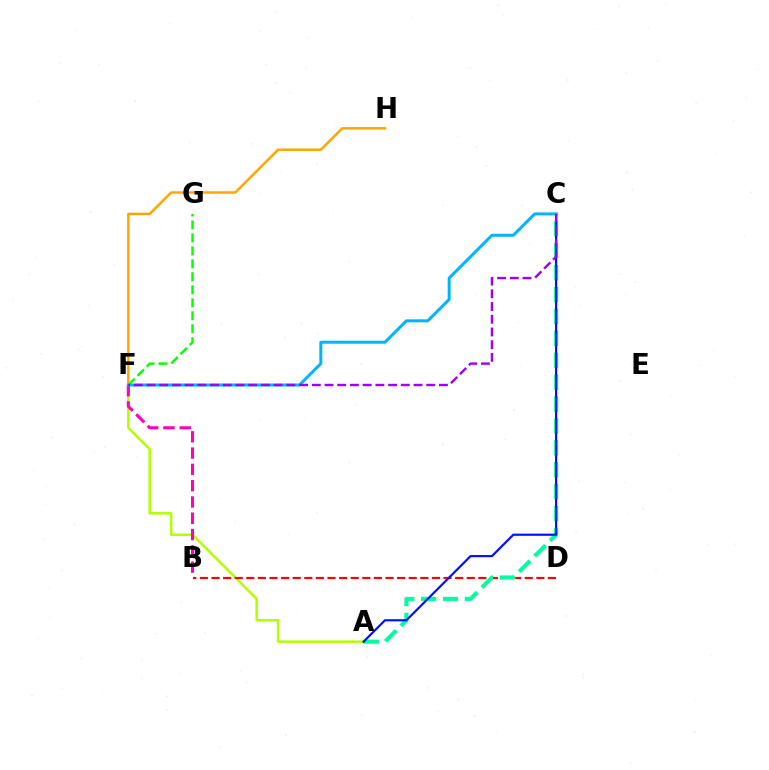{('A', 'F'): [{'color': '#b3ff00', 'line_style': 'solid', 'thickness': 1.82}], ('B', 'D'): [{'color': '#ff0000', 'line_style': 'dashed', 'thickness': 1.58}], ('F', 'G'): [{'color': '#08ff00', 'line_style': 'dashed', 'thickness': 1.76}], ('F', 'H'): [{'color': '#ffa500', 'line_style': 'solid', 'thickness': 1.79}], ('B', 'F'): [{'color': '#ff00bd', 'line_style': 'dashed', 'thickness': 2.21}], ('A', 'C'): [{'color': '#00ff9d', 'line_style': 'dashed', 'thickness': 2.98}, {'color': '#0010ff', 'line_style': 'solid', 'thickness': 1.57}], ('C', 'F'): [{'color': '#00b5ff', 'line_style': 'solid', 'thickness': 2.16}, {'color': '#9b00ff', 'line_style': 'dashed', 'thickness': 1.73}]}